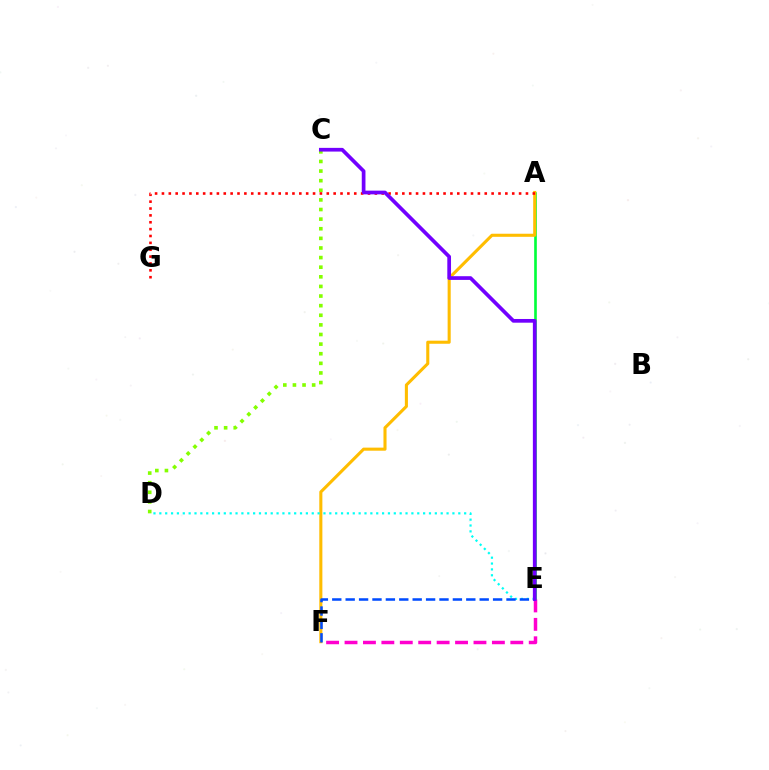{('A', 'E'): [{'color': '#00ff39', 'line_style': 'solid', 'thickness': 1.9}], ('A', 'F'): [{'color': '#ffbd00', 'line_style': 'solid', 'thickness': 2.21}], ('E', 'F'): [{'color': '#ff00cf', 'line_style': 'dashed', 'thickness': 2.5}, {'color': '#004bff', 'line_style': 'dashed', 'thickness': 1.82}], ('C', 'D'): [{'color': '#84ff00', 'line_style': 'dotted', 'thickness': 2.61}], ('D', 'E'): [{'color': '#00fff6', 'line_style': 'dotted', 'thickness': 1.59}], ('A', 'G'): [{'color': '#ff0000', 'line_style': 'dotted', 'thickness': 1.87}], ('C', 'E'): [{'color': '#7200ff', 'line_style': 'solid', 'thickness': 2.67}]}